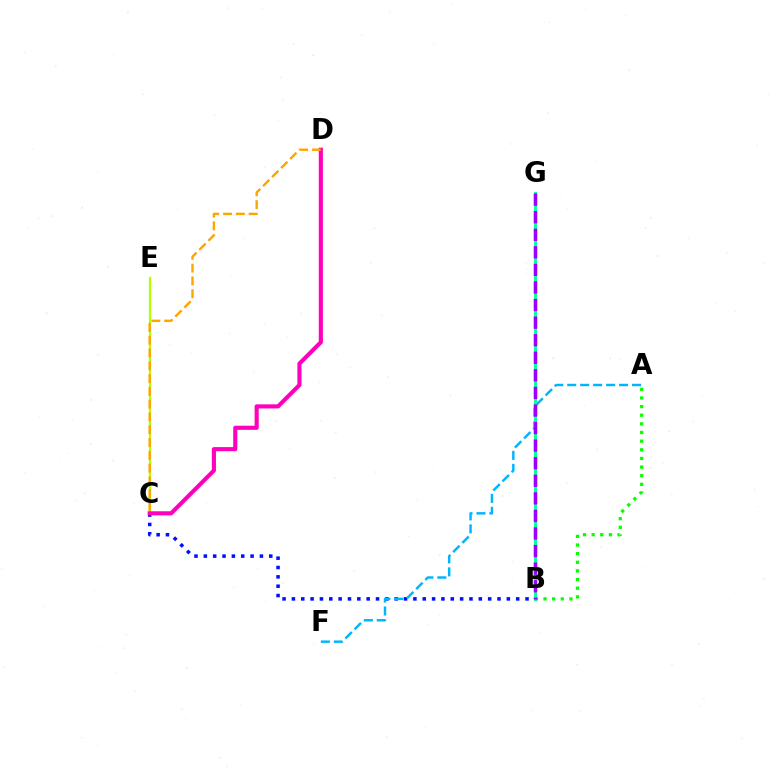{('B', 'C'): [{'color': '#0010ff', 'line_style': 'dotted', 'thickness': 2.54}], ('C', 'E'): [{'color': '#b3ff00', 'line_style': 'solid', 'thickness': 1.64}], ('C', 'D'): [{'color': '#ff00bd', 'line_style': 'solid', 'thickness': 2.97}, {'color': '#ffa500', 'line_style': 'dashed', 'thickness': 1.74}], ('A', 'B'): [{'color': '#08ff00', 'line_style': 'dotted', 'thickness': 2.35}], ('A', 'F'): [{'color': '#00b5ff', 'line_style': 'dashed', 'thickness': 1.76}], ('B', 'G'): [{'color': '#ff0000', 'line_style': 'dashed', 'thickness': 2.38}, {'color': '#00ff9d', 'line_style': 'solid', 'thickness': 2.09}, {'color': '#9b00ff', 'line_style': 'dashed', 'thickness': 2.39}]}